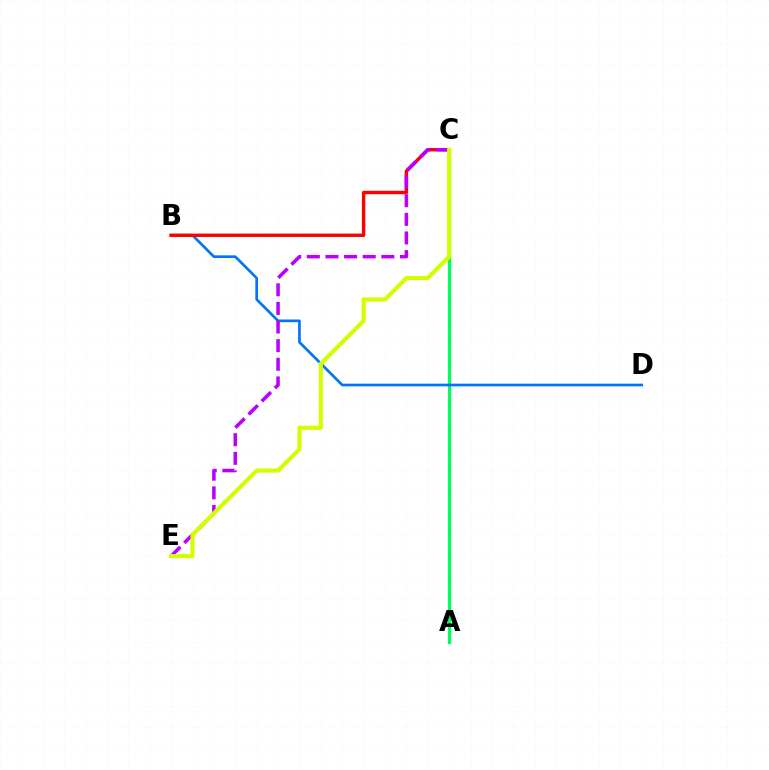{('A', 'C'): [{'color': '#00ff5c', 'line_style': 'solid', 'thickness': 2.33}], ('B', 'D'): [{'color': '#0074ff', 'line_style': 'solid', 'thickness': 1.93}], ('B', 'C'): [{'color': '#ff0000', 'line_style': 'solid', 'thickness': 2.45}], ('C', 'E'): [{'color': '#b900ff', 'line_style': 'dashed', 'thickness': 2.53}, {'color': '#d1ff00', 'line_style': 'solid', 'thickness': 2.99}]}